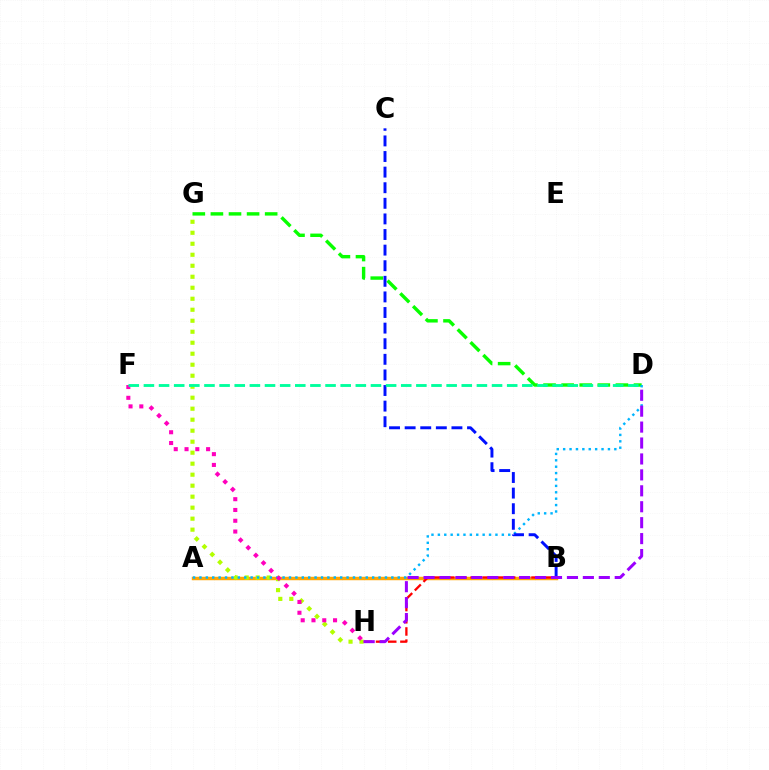{('D', 'G'): [{'color': '#08ff00', 'line_style': 'dashed', 'thickness': 2.46}], ('A', 'B'): [{'color': '#ffa500', 'line_style': 'solid', 'thickness': 2.49}], ('G', 'H'): [{'color': '#b3ff00', 'line_style': 'dotted', 'thickness': 2.99}], ('A', 'D'): [{'color': '#00b5ff', 'line_style': 'dotted', 'thickness': 1.74}], ('F', 'H'): [{'color': '#ff00bd', 'line_style': 'dotted', 'thickness': 2.93}], ('B', 'C'): [{'color': '#0010ff', 'line_style': 'dashed', 'thickness': 2.12}], ('B', 'H'): [{'color': '#ff0000', 'line_style': 'dashed', 'thickness': 1.66}], ('D', 'F'): [{'color': '#00ff9d', 'line_style': 'dashed', 'thickness': 2.06}], ('D', 'H'): [{'color': '#9b00ff', 'line_style': 'dashed', 'thickness': 2.16}]}